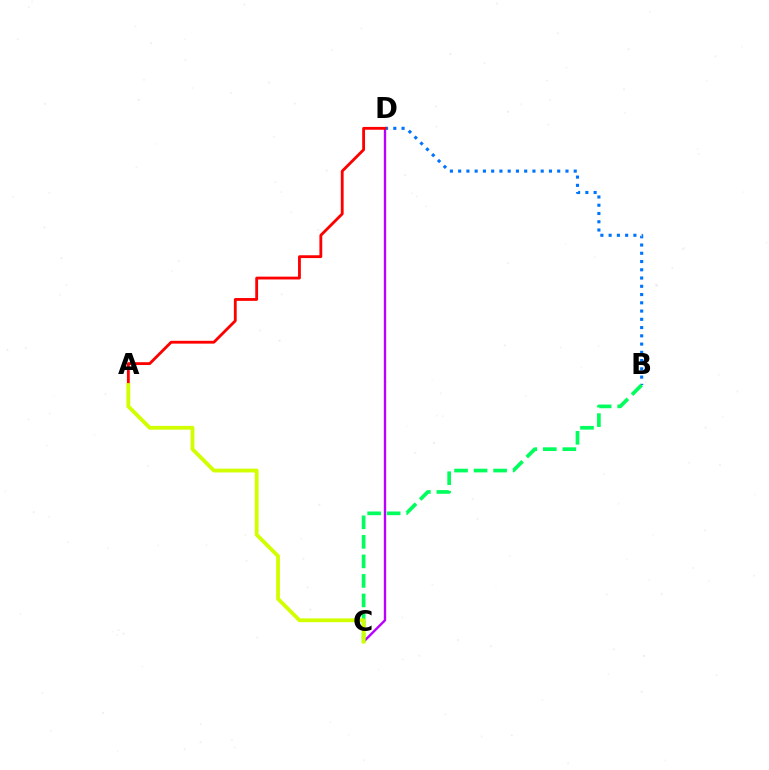{('C', 'D'): [{'color': '#b900ff', 'line_style': 'solid', 'thickness': 1.71}], ('B', 'D'): [{'color': '#0074ff', 'line_style': 'dotted', 'thickness': 2.24}], ('B', 'C'): [{'color': '#00ff5c', 'line_style': 'dashed', 'thickness': 2.65}], ('A', 'D'): [{'color': '#ff0000', 'line_style': 'solid', 'thickness': 2.03}], ('A', 'C'): [{'color': '#d1ff00', 'line_style': 'solid', 'thickness': 2.74}]}